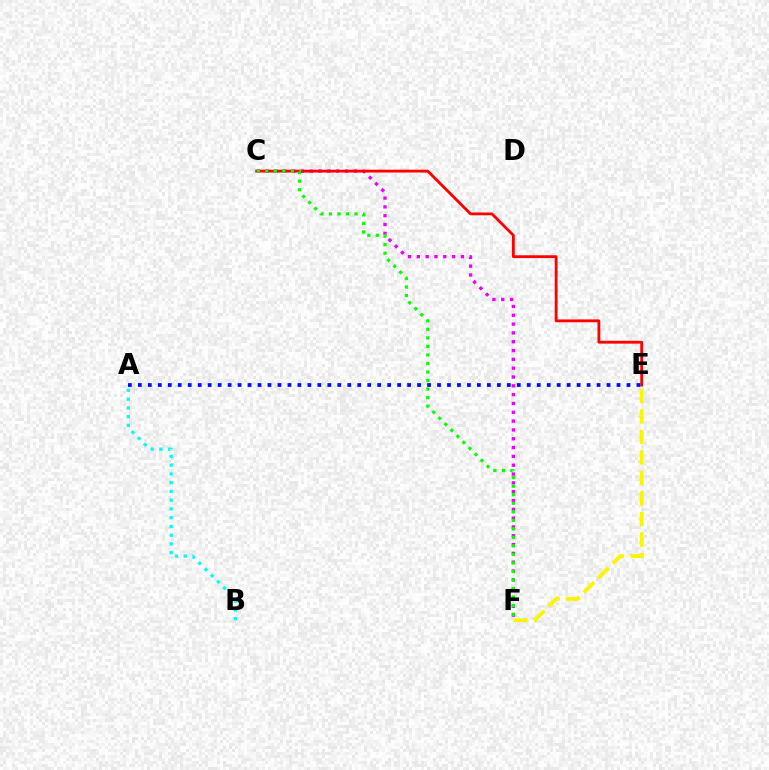{('C', 'F'): [{'color': '#ee00ff', 'line_style': 'dotted', 'thickness': 2.4}, {'color': '#08ff00', 'line_style': 'dotted', 'thickness': 2.32}], ('C', 'E'): [{'color': '#ff0000', 'line_style': 'solid', 'thickness': 2.03}], ('A', 'B'): [{'color': '#00fff6', 'line_style': 'dotted', 'thickness': 2.38}], ('E', 'F'): [{'color': '#fcf500', 'line_style': 'dashed', 'thickness': 2.79}], ('A', 'E'): [{'color': '#0010ff', 'line_style': 'dotted', 'thickness': 2.71}]}